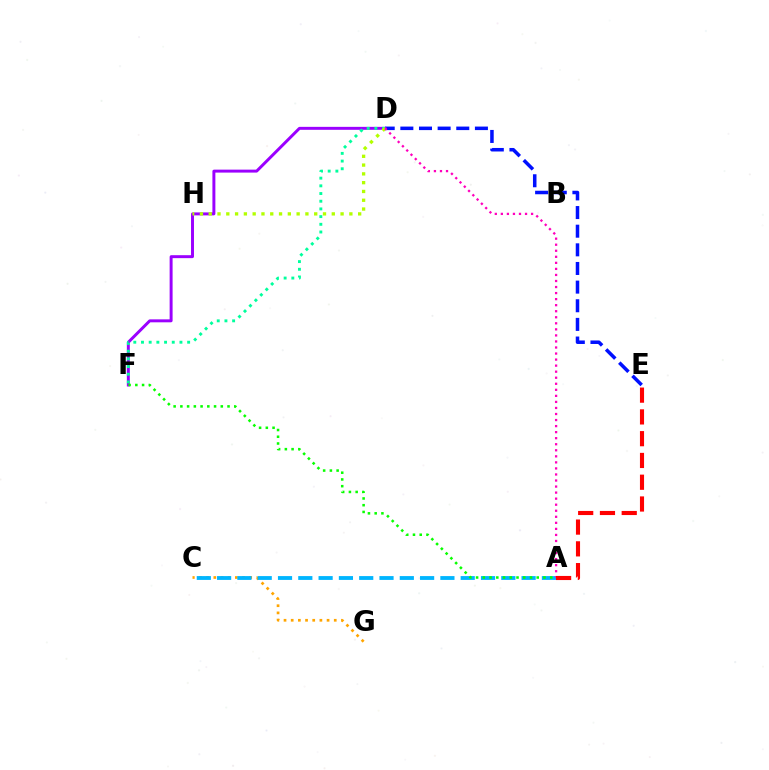{('C', 'G'): [{'color': '#ffa500', 'line_style': 'dotted', 'thickness': 1.95}], ('A', 'C'): [{'color': '#00b5ff', 'line_style': 'dashed', 'thickness': 2.76}], ('D', 'E'): [{'color': '#0010ff', 'line_style': 'dashed', 'thickness': 2.53}], ('D', 'F'): [{'color': '#9b00ff', 'line_style': 'solid', 'thickness': 2.13}, {'color': '#00ff9d', 'line_style': 'dotted', 'thickness': 2.09}], ('D', 'H'): [{'color': '#b3ff00', 'line_style': 'dotted', 'thickness': 2.39}], ('A', 'D'): [{'color': '#ff00bd', 'line_style': 'dotted', 'thickness': 1.64}], ('A', 'E'): [{'color': '#ff0000', 'line_style': 'dashed', 'thickness': 2.96}], ('A', 'F'): [{'color': '#08ff00', 'line_style': 'dotted', 'thickness': 1.83}]}